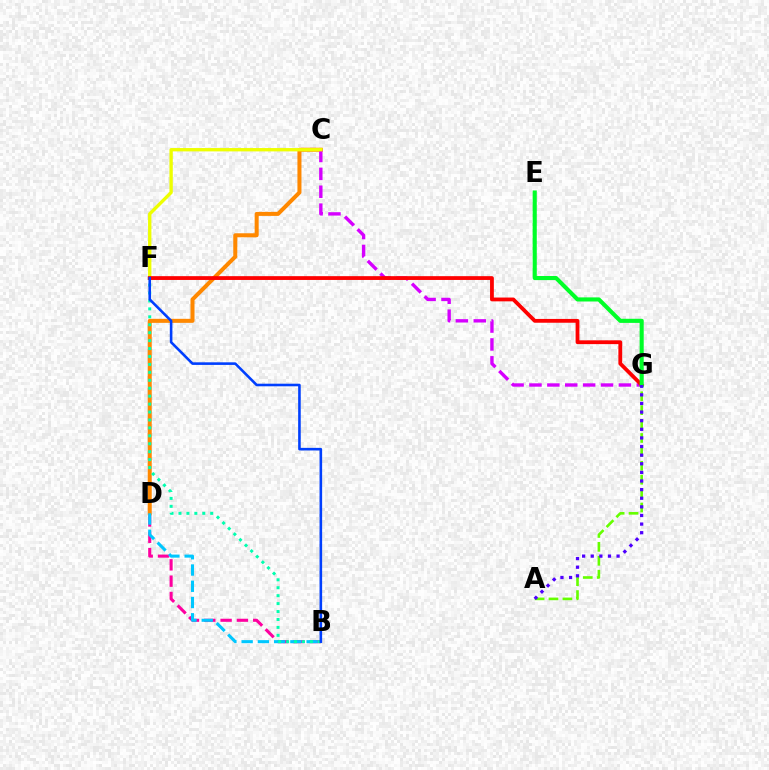{('C', 'D'): [{'color': '#ff8800', 'line_style': 'solid', 'thickness': 2.9}], ('C', 'G'): [{'color': '#d600ff', 'line_style': 'dashed', 'thickness': 2.43}], ('B', 'D'): [{'color': '#ff00a0', 'line_style': 'dashed', 'thickness': 2.22}, {'color': '#00c7ff', 'line_style': 'dashed', 'thickness': 2.21}], ('B', 'F'): [{'color': '#00ffaf', 'line_style': 'dotted', 'thickness': 2.16}, {'color': '#003fff', 'line_style': 'solid', 'thickness': 1.87}], ('C', 'F'): [{'color': '#eeff00', 'line_style': 'solid', 'thickness': 2.41}], ('F', 'G'): [{'color': '#ff0000', 'line_style': 'solid', 'thickness': 2.74}], ('A', 'G'): [{'color': '#66ff00', 'line_style': 'dashed', 'thickness': 1.89}, {'color': '#4f00ff', 'line_style': 'dotted', 'thickness': 2.34}], ('E', 'G'): [{'color': '#00ff27', 'line_style': 'solid', 'thickness': 2.96}]}